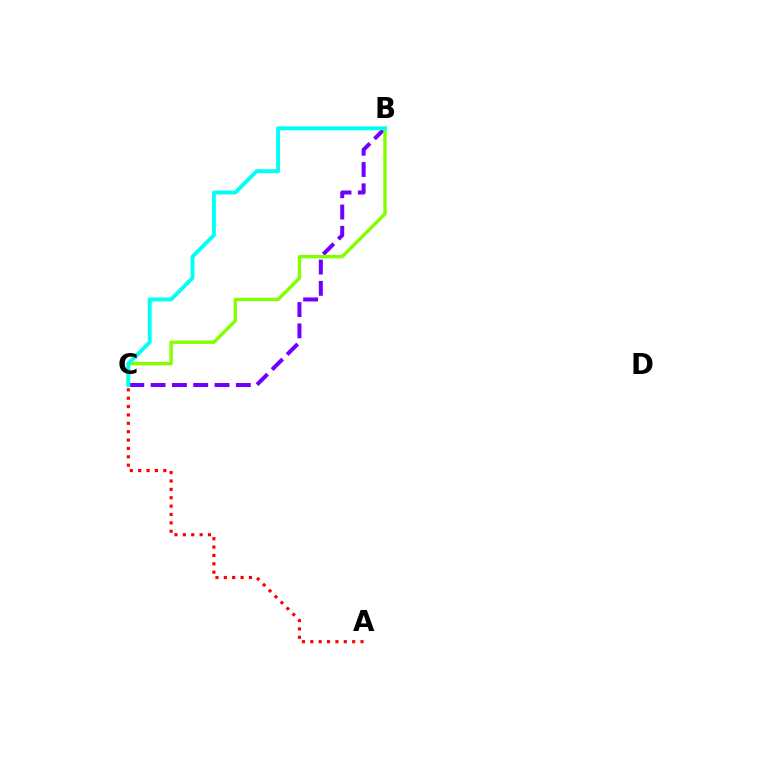{('B', 'C'): [{'color': '#7200ff', 'line_style': 'dashed', 'thickness': 2.89}, {'color': '#84ff00', 'line_style': 'solid', 'thickness': 2.46}, {'color': '#00fff6', 'line_style': 'solid', 'thickness': 2.79}], ('A', 'C'): [{'color': '#ff0000', 'line_style': 'dotted', 'thickness': 2.27}]}